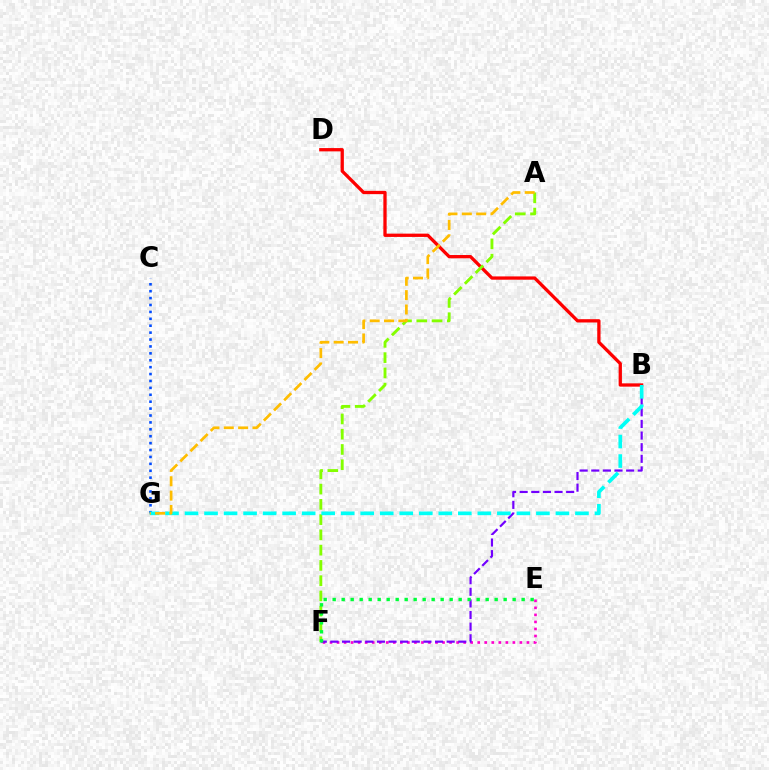{('B', 'D'): [{'color': '#ff0000', 'line_style': 'solid', 'thickness': 2.37}], ('C', 'G'): [{'color': '#004bff', 'line_style': 'dotted', 'thickness': 1.88}], ('A', 'F'): [{'color': '#84ff00', 'line_style': 'dashed', 'thickness': 2.07}], ('E', 'F'): [{'color': '#ff00cf', 'line_style': 'dotted', 'thickness': 1.91}, {'color': '#00ff39', 'line_style': 'dotted', 'thickness': 2.44}], ('B', 'F'): [{'color': '#7200ff', 'line_style': 'dashed', 'thickness': 1.58}], ('B', 'G'): [{'color': '#00fff6', 'line_style': 'dashed', 'thickness': 2.65}], ('A', 'G'): [{'color': '#ffbd00', 'line_style': 'dashed', 'thickness': 1.95}]}